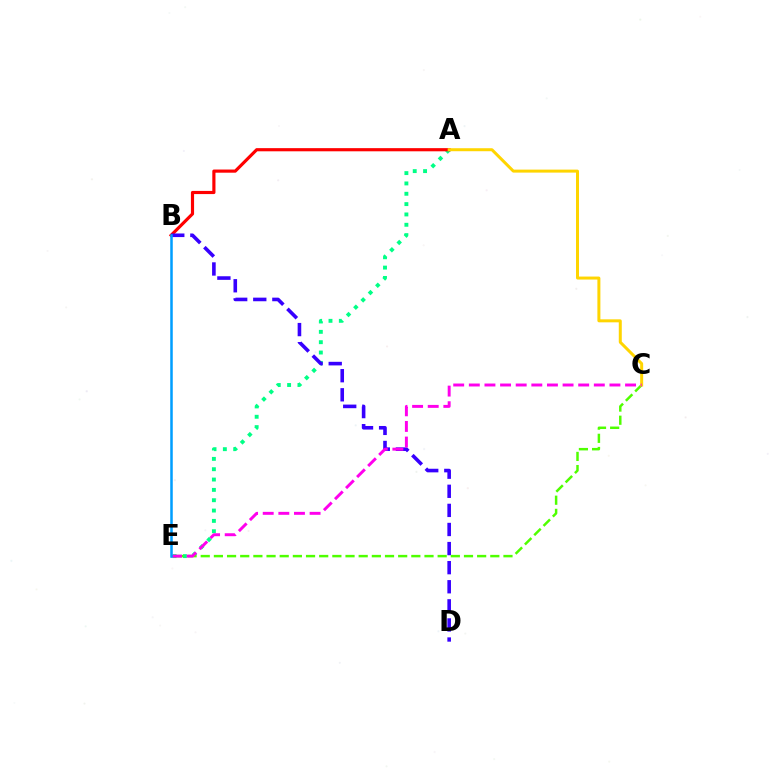{('A', 'E'): [{'color': '#00ff86', 'line_style': 'dotted', 'thickness': 2.81}], ('A', 'B'): [{'color': '#ff0000', 'line_style': 'solid', 'thickness': 2.28}], ('B', 'D'): [{'color': '#3700ff', 'line_style': 'dashed', 'thickness': 2.59}], ('C', 'E'): [{'color': '#4fff00', 'line_style': 'dashed', 'thickness': 1.79}, {'color': '#ff00ed', 'line_style': 'dashed', 'thickness': 2.12}], ('A', 'C'): [{'color': '#ffd500', 'line_style': 'solid', 'thickness': 2.16}], ('B', 'E'): [{'color': '#009eff', 'line_style': 'solid', 'thickness': 1.82}]}